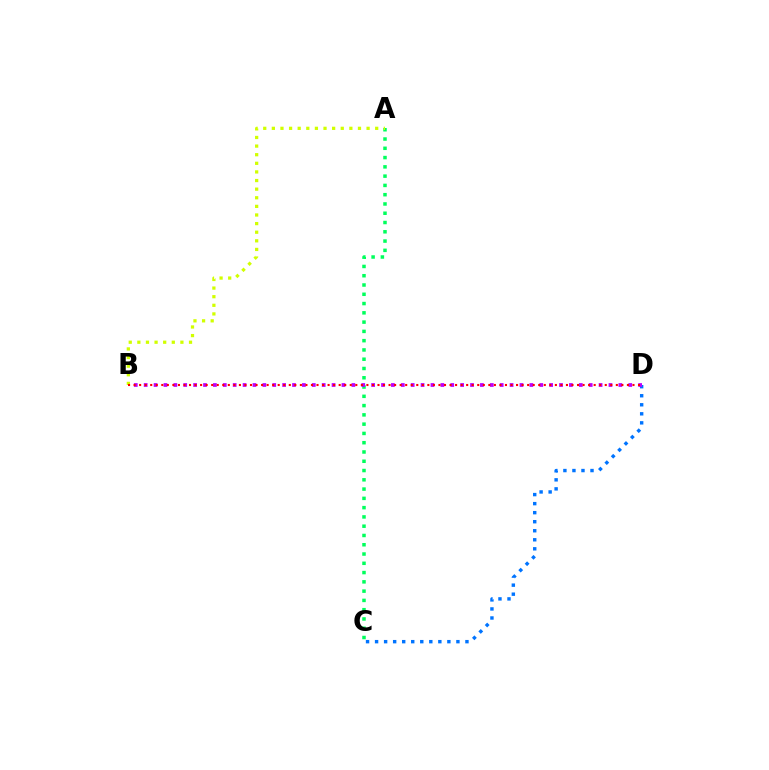{('A', 'C'): [{'color': '#00ff5c', 'line_style': 'dotted', 'thickness': 2.52}], ('A', 'B'): [{'color': '#d1ff00', 'line_style': 'dotted', 'thickness': 2.34}], ('C', 'D'): [{'color': '#0074ff', 'line_style': 'dotted', 'thickness': 2.46}], ('B', 'D'): [{'color': '#b900ff', 'line_style': 'dotted', 'thickness': 2.69}, {'color': '#ff0000', 'line_style': 'dotted', 'thickness': 1.51}]}